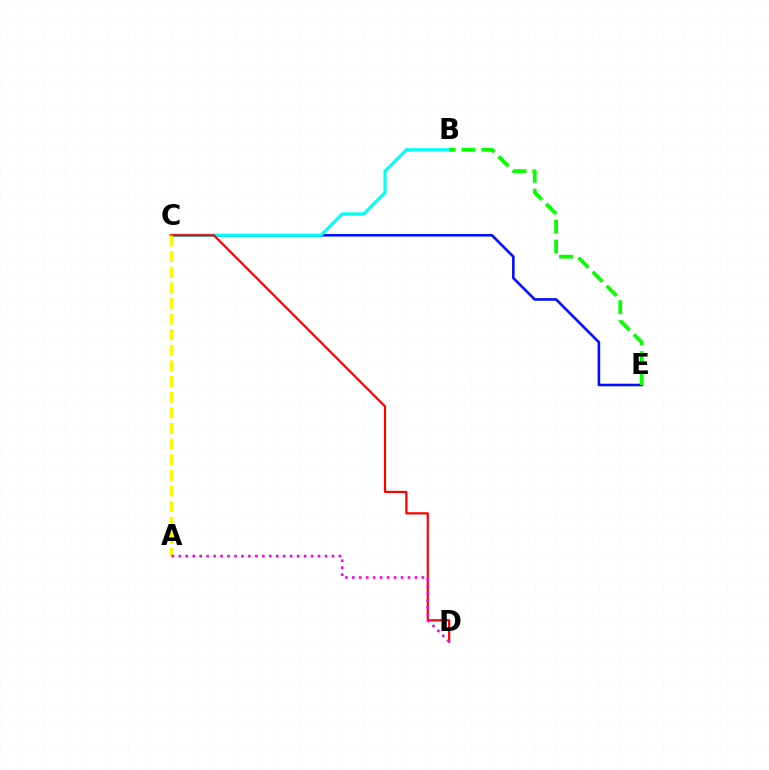{('C', 'E'): [{'color': '#0010ff', 'line_style': 'solid', 'thickness': 1.88}], ('B', 'C'): [{'color': '#00fff6', 'line_style': 'solid', 'thickness': 2.24}], ('C', 'D'): [{'color': '#ff0000', 'line_style': 'solid', 'thickness': 1.58}], ('A', 'C'): [{'color': '#fcf500', 'line_style': 'dashed', 'thickness': 2.12}], ('B', 'E'): [{'color': '#08ff00', 'line_style': 'dashed', 'thickness': 2.71}], ('A', 'D'): [{'color': '#ee00ff', 'line_style': 'dotted', 'thickness': 1.89}]}